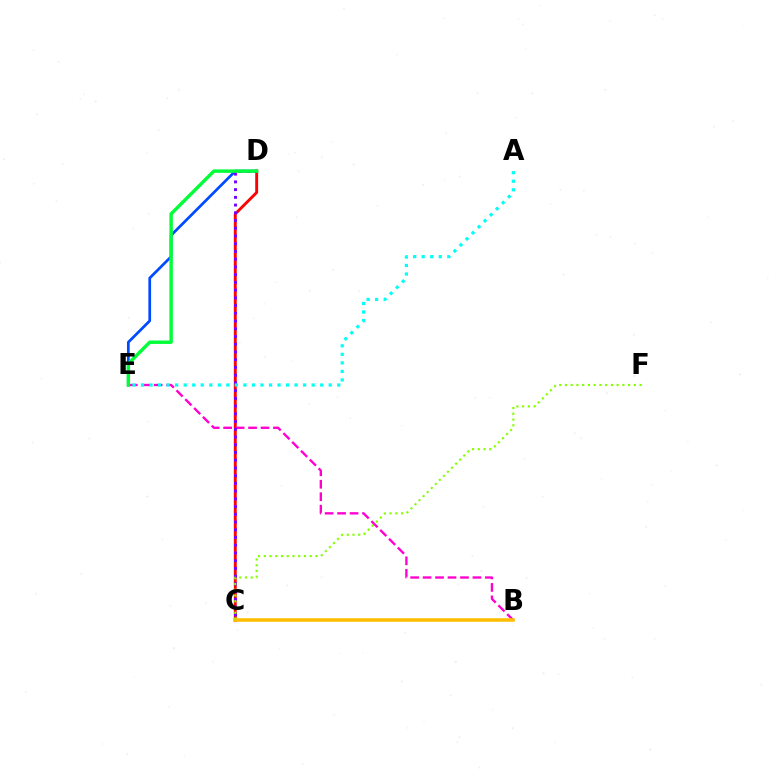{('D', 'E'): [{'color': '#004bff', 'line_style': 'solid', 'thickness': 1.96}, {'color': '#00ff39', 'line_style': 'solid', 'thickness': 2.47}], ('C', 'D'): [{'color': '#ff0000', 'line_style': 'solid', 'thickness': 2.08}, {'color': '#7200ff', 'line_style': 'dotted', 'thickness': 2.1}], ('B', 'E'): [{'color': '#ff00cf', 'line_style': 'dashed', 'thickness': 1.69}], ('B', 'C'): [{'color': '#ffbd00', 'line_style': 'solid', 'thickness': 2.54}], ('C', 'F'): [{'color': '#84ff00', 'line_style': 'dotted', 'thickness': 1.56}], ('A', 'E'): [{'color': '#00fff6', 'line_style': 'dotted', 'thickness': 2.32}]}